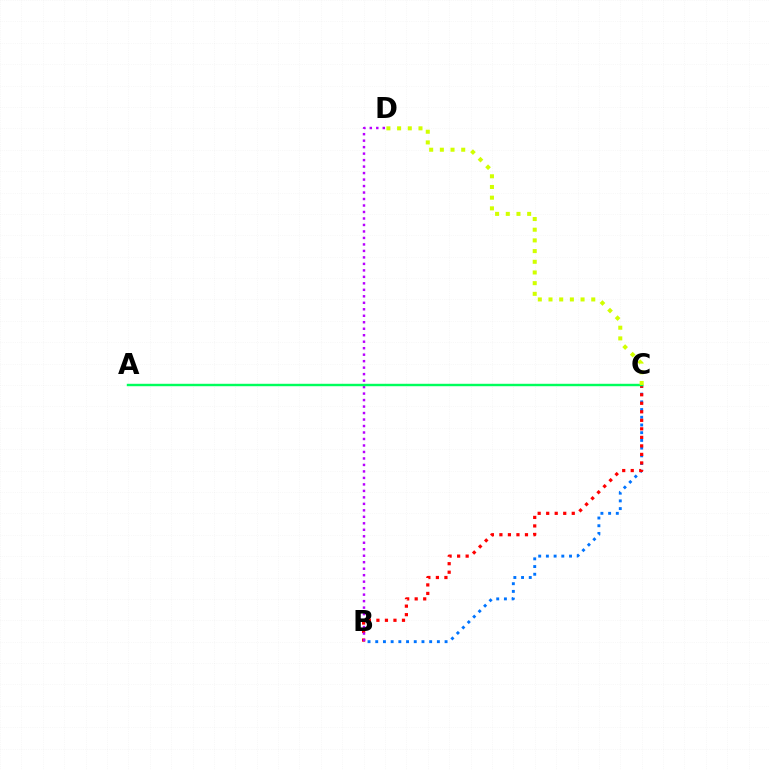{('B', 'C'): [{'color': '#0074ff', 'line_style': 'dotted', 'thickness': 2.09}, {'color': '#ff0000', 'line_style': 'dotted', 'thickness': 2.32}], ('B', 'D'): [{'color': '#b900ff', 'line_style': 'dotted', 'thickness': 1.76}], ('A', 'C'): [{'color': '#00ff5c', 'line_style': 'solid', 'thickness': 1.74}], ('C', 'D'): [{'color': '#d1ff00', 'line_style': 'dotted', 'thickness': 2.9}]}